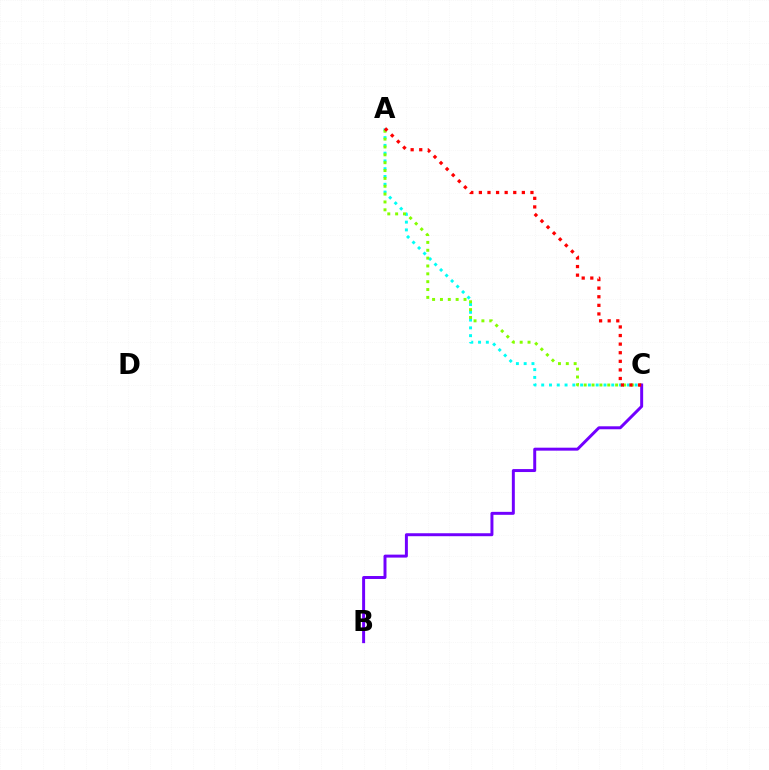{('A', 'C'): [{'color': '#00fff6', 'line_style': 'dotted', 'thickness': 2.11}, {'color': '#84ff00', 'line_style': 'dotted', 'thickness': 2.13}, {'color': '#ff0000', 'line_style': 'dotted', 'thickness': 2.34}], ('B', 'C'): [{'color': '#7200ff', 'line_style': 'solid', 'thickness': 2.14}]}